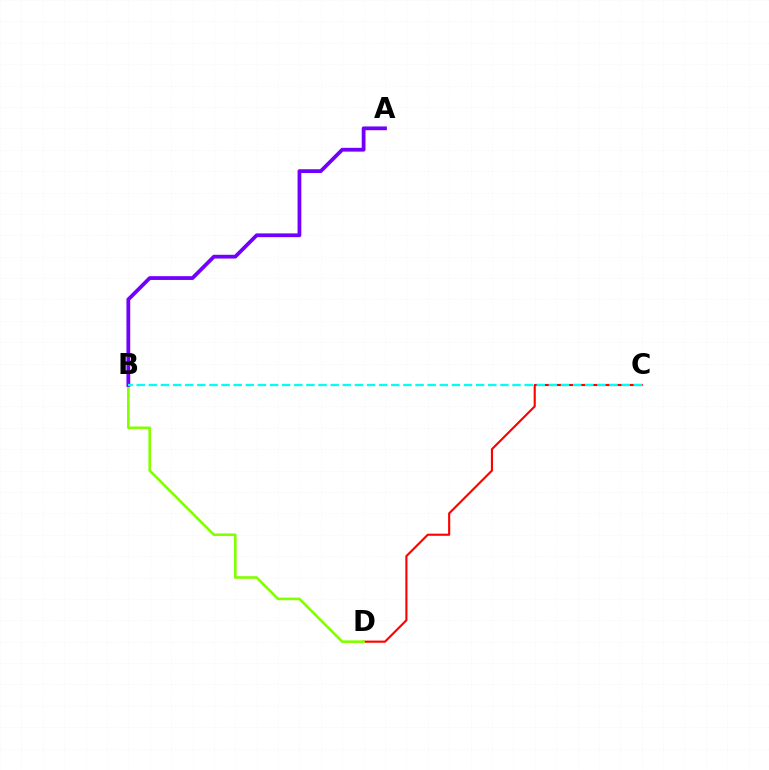{('C', 'D'): [{'color': '#ff0000', 'line_style': 'solid', 'thickness': 1.53}], ('B', 'D'): [{'color': '#84ff00', 'line_style': 'solid', 'thickness': 1.89}], ('A', 'B'): [{'color': '#7200ff', 'line_style': 'solid', 'thickness': 2.72}], ('B', 'C'): [{'color': '#00fff6', 'line_style': 'dashed', 'thickness': 1.65}]}